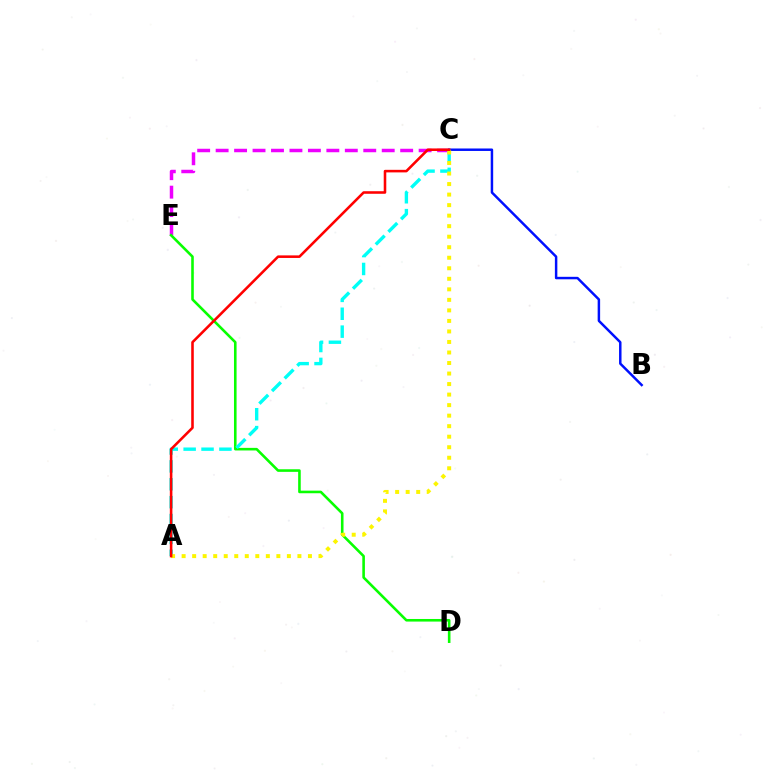{('C', 'E'): [{'color': '#ee00ff', 'line_style': 'dashed', 'thickness': 2.51}], ('B', 'C'): [{'color': '#0010ff', 'line_style': 'solid', 'thickness': 1.78}], ('D', 'E'): [{'color': '#08ff00', 'line_style': 'solid', 'thickness': 1.87}], ('A', 'C'): [{'color': '#00fff6', 'line_style': 'dashed', 'thickness': 2.43}, {'color': '#fcf500', 'line_style': 'dotted', 'thickness': 2.86}, {'color': '#ff0000', 'line_style': 'solid', 'thickness': 1.85}]}